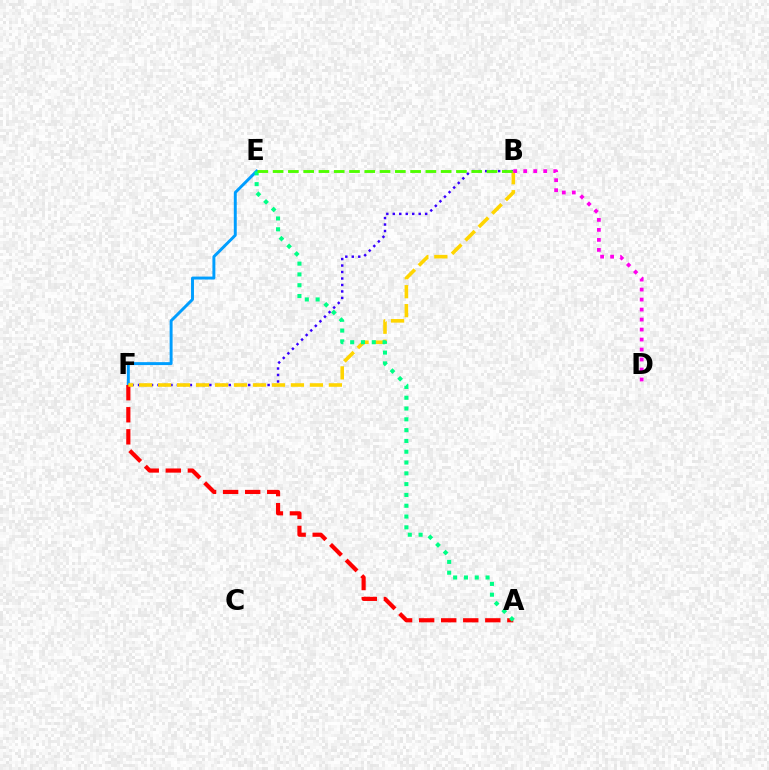{('E', 'F'): [{'color': '#009eff', 'line_style': 'solid', 'thickness': 2.12}], ('B', 'F'): [{'color': '#3700ff', 'line_style': 'dotted', 'thickness': 1.76}, {'color': '#ffd500', 'line_style': 'dashed', 'thickness': 2.58}], ('A', 'F'): [{'color': '#ff0000', 'line_style': 'dashed', 'thickness': 3.0}], ('A', 'E'): [{'color': '#00ff86', 'line_style': 'dotted', 'thickness': 2.93}], ('B', 'E'): [{'color': '#4fff00', 'line_style': 'dashed', 'thickness': 2.08}], ('B', 'D'): [{'color': '#ff00ed', 'line_style': 'dotted', 'thickness': 2.72}]}